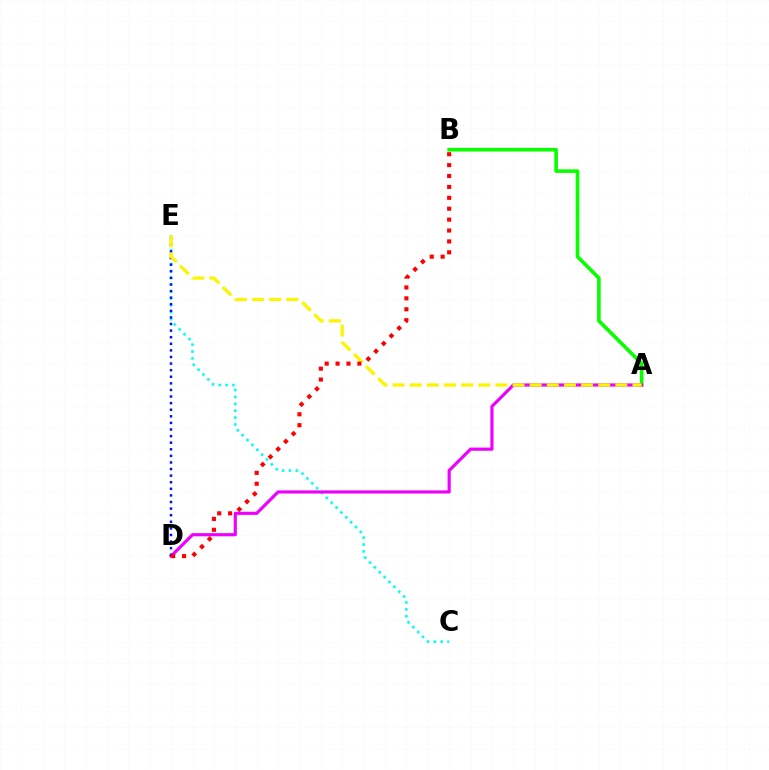{('A', 'B'): [{'color': '#08ff00', 'line_style': 'solid', 'thickness': 2.59}], ('C', 'E'): [{'color': '#00fff6', 'line_style': 'dotted', 'thickness': 1.87}], ('A', 'D'): [{'color': '#ee00ff', 'line_style': 'solid', 'thickness': 2.28}], ('D', 'E'): [{'color': '#0010ff', 'line_style': 'dotted', 'thickness': 1.79}], ('A', 'E'): [{'color': '#fcf500', 'line_style': 'dashed', 'thickness': 2.33}], ('B', 'D'): [{'color': '#ff0000', 'line_style': 'dotted', 'thickness': 2.96}]}